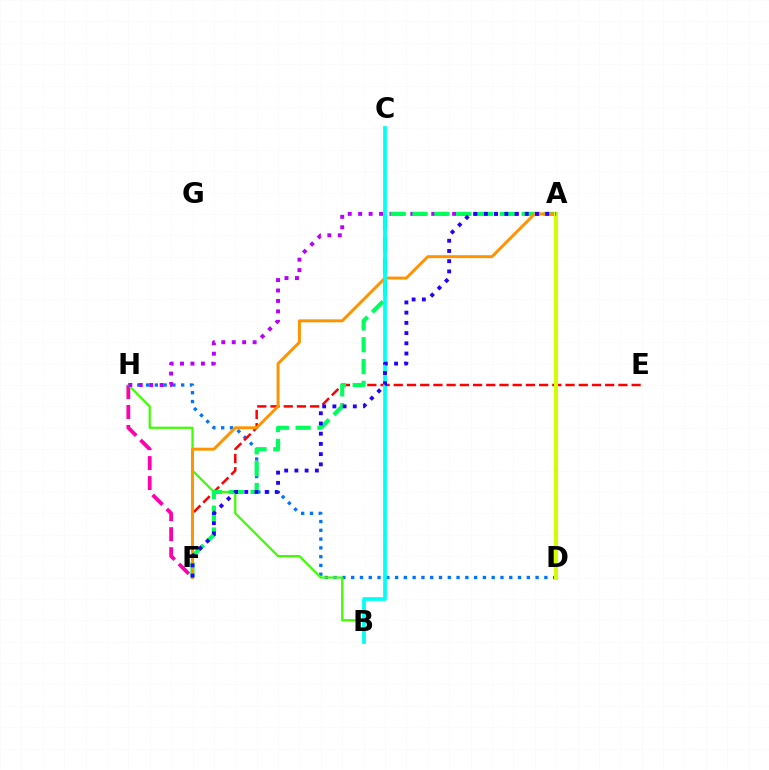{('F', 'H'): [{'color': '#ff00ac', 'line_style': 'dashed', 'thickness': 2.72}], ('D', 'H'): [{'color': '#0074ff', 'line_style': 'dotted', 'thickness': 2.39}], ('E', 'F'): [{'color': '#ff0000', 'line_style': 'dashed', 'thickness': 1.8}], ('B', 'H'): [{'color': '#3dff00', 'line_style': 'solid', 'thickness': 1.6}], ('A', 'H'): [{'color': '#b900ff', 'line_style': 'dotted', 'thickness': 2.84}], ('A', 'F'): [{'color': '#00ff5c', 'line_style': 'dashed', 'thickness': 2.97}, {'color': '#ff9400', 'line_style': 'solid', 'thickness': 2.14}, {'color': '#2500ff', 'line_style': 'dotted', 'thickness': 2.78}], ('B', 'C'): [{'color': '#00fff6', 'line_style': 'solid', 'thickness': 2.68}], ('A', 'D'): [{'color': '#d1ff00', 'line_style': 'solid', 'thickness': 2.89}]}